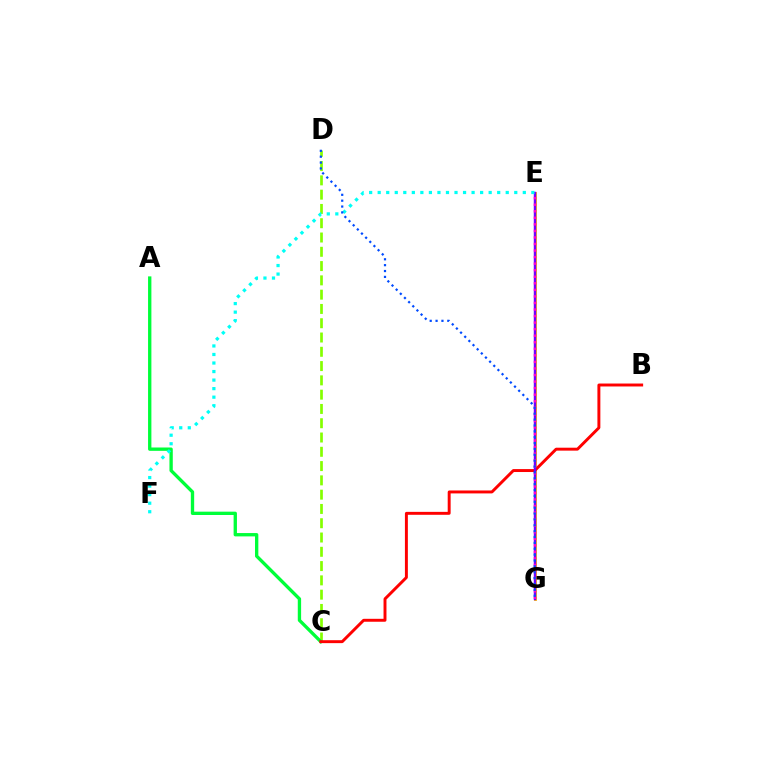{('C', 'D'): [{'color': '#84ff00', 'line_style': 'dashed', 'thickness': 1.94}], ('A', 'C'): [{'color': '#00ff39', 'line_style': 'solid', 'thickness': 2.4}], ('E', 'G'): [{'color': '#ffbd00', 'line_style': 'solid', 'thickness': 2.05}, {'color': '#7200ff', 'line_style': 'solid', 'thickness': 1.77}, {'color': '#ff00cf', 'line_style': 'dotted', 'thickness': 1.78}], ('B', 'C'): [{'color': '#ff0000', 'line_style': 'solid', 'thickness': 2.12}], ('E', 'F'): [{'color': '#00fff6', 'line_style': 'dotted', 'thickness': 2.32}], ('D', 'G'): [{'color': '#004bff', 'line_style': 'dotted', 'thickness': 1.6}]}